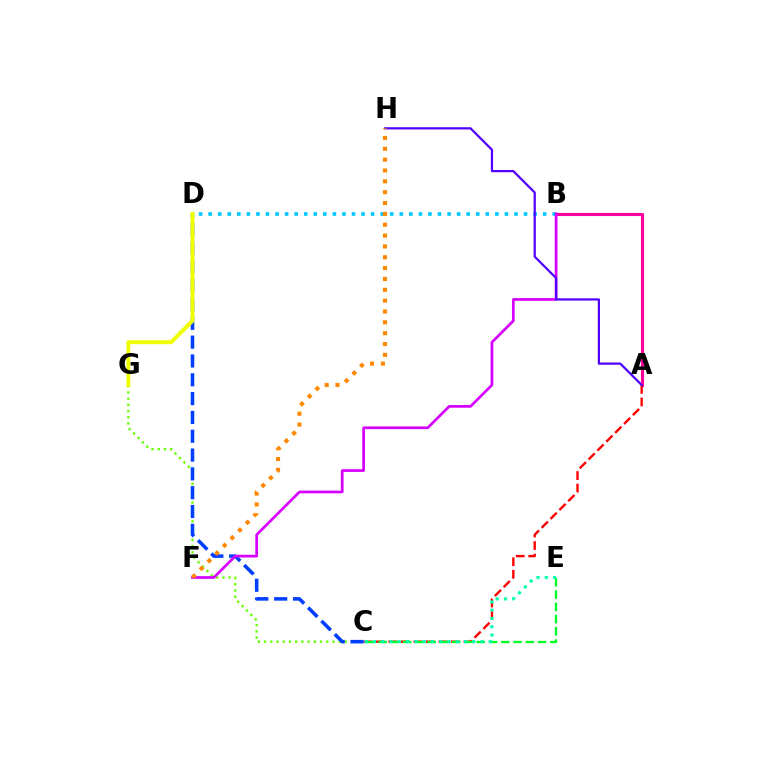{('A', 'B'): [{'color': '#ff00a0', 'line_style': 'solid', 'thickness': 2.23}], ('C', 'G'): [{'color': '#66ff00', 'line_style': 'dotted', 'thickness': 1.69}], ('B', 'D'): [{'color': '#00c7ff', 'line_style': 'dotted', 'thickness': 2.6}], ('A', 'C'): [{'color': '#ff0000', 'line_style': 'dashed', 'thickness': 1.7}], ('C', 'D'): [{'color': '#003fff', 'line_style': 'dashed', 'thickness': 2.56}], ('D', 'G'): [{'color': '#eeff00', 'line_style': 'solid', 'thickness': 2.82}], ('B', 'F'): [{'color': '#d600ff', 'line_style': 'solid', 'thickness': 1.95}], ('A', 'H'): [{'color': '#4f00ff', 'line_style': 'solid', 'thickness': 1.6}], ('F', 'H'): [{'color': '#ff8800', 'line_style': 'dotted', 'thickness': 2.95}], ('C', 'E'): [{'color': '#00ff27', 'line_style': 'dashed', 'thickness': 1.67}, {'color': '#00ffaf', 'line_style': 'dotted', 'thickness': 2.25}]}